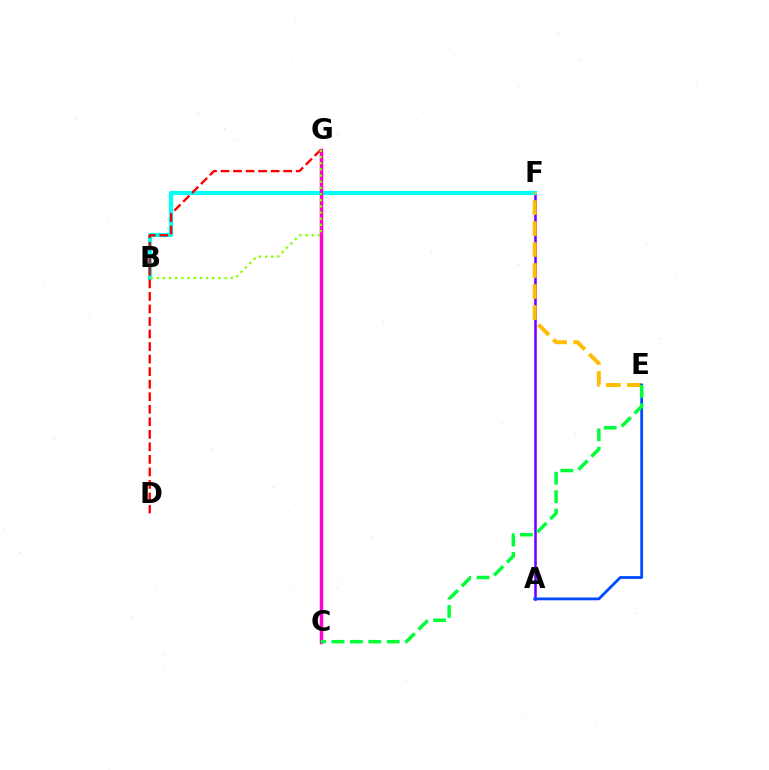{('A', 'F'): [{'color': '#7200ff', 'line_style': 'solid', 'thickness': 1.84}], ('B', 'F'): [{'color': '#00fff6', 'line_style': 'solid', 'thickness': 3.0}], ('D', 'G'): [{'color': '#ff0000', 'line_style': 'dashed', 'thickness': 1.7}], ('E', 'F'): [{'color': '#ffbd00', 'line_style': 'dashed', 'thickness': 2.85}], ('C', 'G'): [{'color': '#ff00cf', 'line_style': 'solid', 'thickness': 2.51}], ('A', 'E'): [{'color': '#004bff', 'line_style': 'solid', 'thickness': 2.01}], ('C', 'E'): [{'color': '#00ff39', 'line_style': 'dashed', 'thickness': 2.5}], ('B', 'G'): [{'color': '#84ff00', 'line_style': 'dotted', 'thickness': 1.68}]}